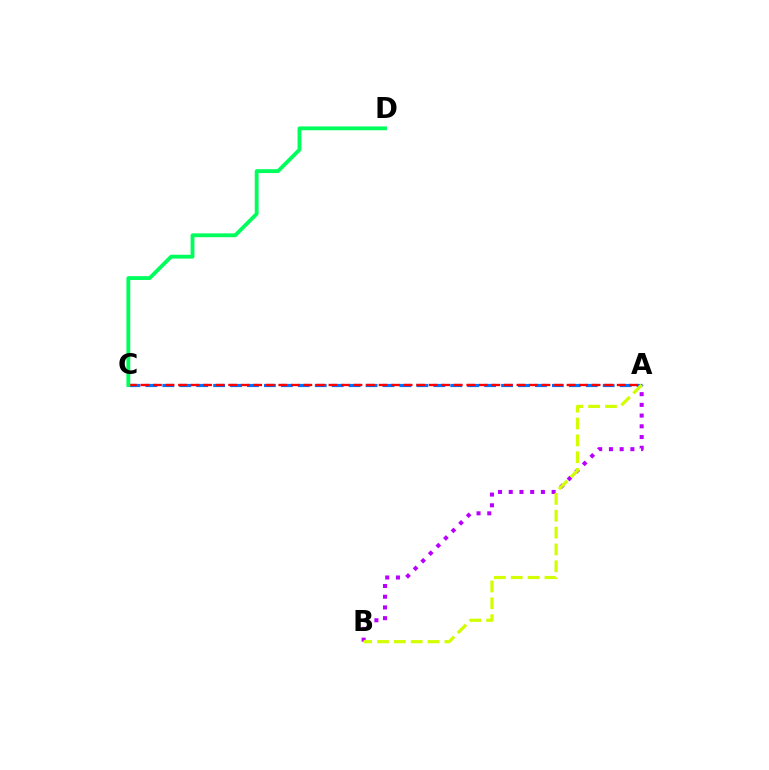{('A', 'C'): [{'color': '#0074ff', 'line_style': 'dashed', 'thickness': 2.3}, {'color': '#ff0000', 'line_style': 'dashed', 'thickness': 1.7}], ('A', 'B'): [{'color': '#b900ff', 'line_style': 'dotted', 'thickness': 2.91}, {'color': '#d1ff00', 'line_style': 'dashed', 'thickness': 2.29}], ('C', 'D'): [{'color': '#00ff5c', 'line_style': 'solid', 'thickness': 2.76}]}